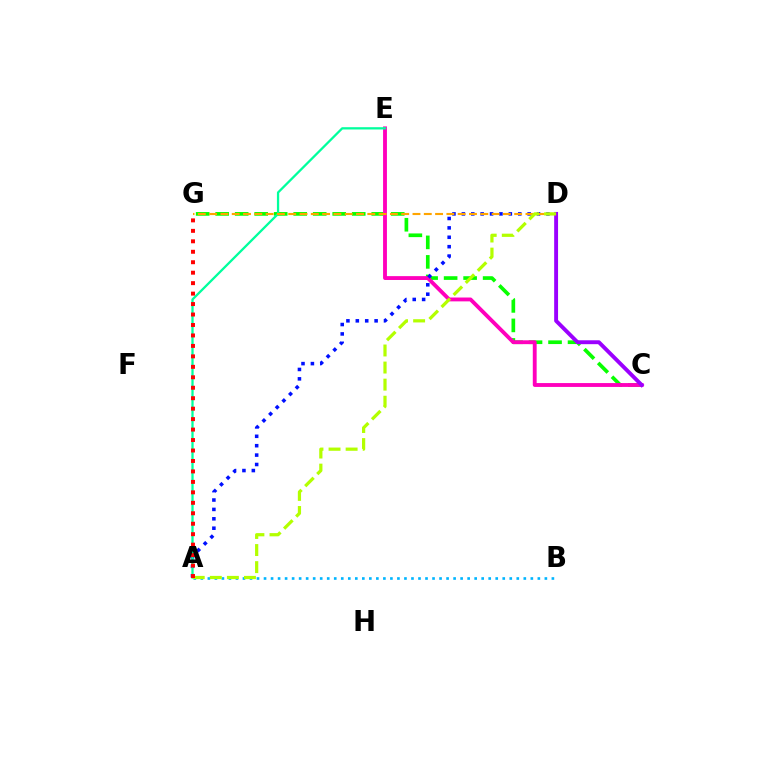{('C', 'G'): [{'color': '#08ff00', 'line_style': 'dashed', 'thickness': 2.65}], ('C', 'E'): [{'color': '#ff00bd', 'line_style': 'solid', 'thickness': 2.78}], ('A', 'D'): [{'color': '#0010ff', 'line_style': 'dotted', 'thickness': 2.55}, {'color': '#b3ff00', 'line_style': 'dashed', 'thickness': 2.32}], ('A', 'E'): [{'color': '#00ff9d', 'line_style': 'solid', 'thickness': 1.64}], ('A', 'B'): [{'color': '#00b5ff', 'line_style': 'dotted', 'thickness': 1.91}], ('D', 'G'): [{'color': '#ffa500', 'line_style': 'dashed', 'thickness': 1.53}], ('C', 'D'): [{'color': '#9b00ff', 'line_style': 'solid', 'thickness': 2.81}], ('A', 'G'): [{'color': '#ff0000', 'line_style': 'dotted', 'thickness': 2.84}]}